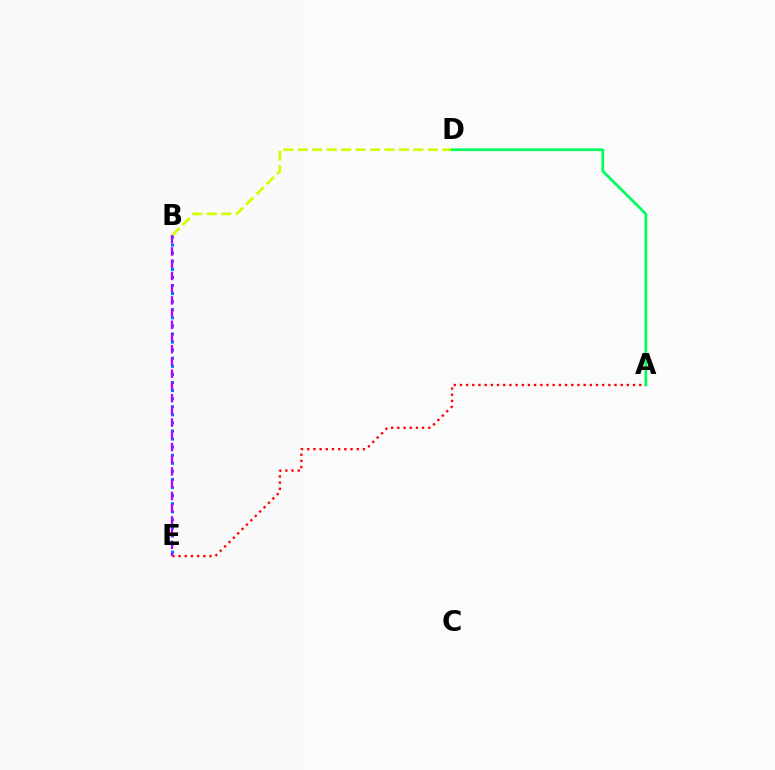{('B', 'E'): [{'color': '#0074ff', 'line_style': 'dotted', 'thickness': 2.2}, {'color': '#b900ff', 'line_style': 'dashed', 'thickness': 1.66}], ('B', 'D'): [{'color': '#d1ff00', 'line_style': 'dashed', 'thickness': 1.96}], ('A', 'E'): [{'color': '#ff0000', 'line_style': 'dotted', 'thickness': 1.68}], ('A', 'D'): [{'color': '#00ff5c', 'line_style': 'solid', 'thickness': 1.98}]}